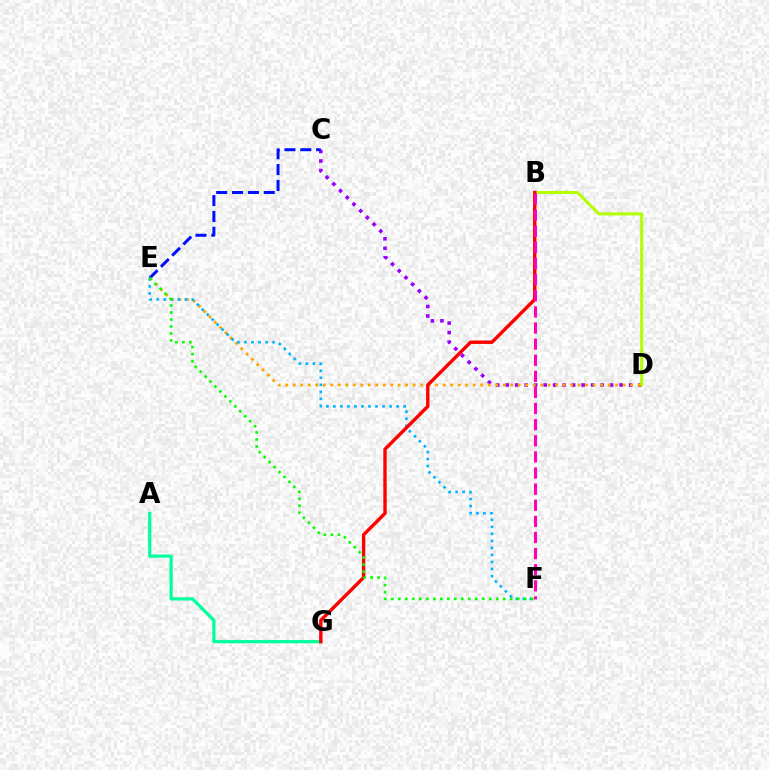{('A', 'G'): [{'color': '#00ff9d', 'line_style': 'solid', 'thickness': 2.3}], ('C', 'D'): [{'color': '#9b00ff', 'line_style': 'dotted', 'thickness': 2.58}], ('B', 'D'): [{'color': '#b3ff00', 'line_style': 'solid', 'thickness': 2.19}], ('C', 'E'): [{'color': '#0010ff', 'line_style': 'dashed', 'thickness': 2.15}], ('D', 'E'): [{'color': '#ffa500', 'line_style': 'dotted', 'thickness': 2.04}], ('E', 'F'): [{'color': '#00b5ff', 'line_style': 'dotted', 'thickness': 1.91}, {'color': '#08ff00', 'line_style': 'dotted', 'thickness': 1.9}], ('B', 'G'): [{'color': '#ff0000', 'line_style': 'solid', 'thickness': 2.44}], ('B', 'F'): [{'color': '#ff00bd', 'line_style': 'dashed', 'thickness': 2.19}]}